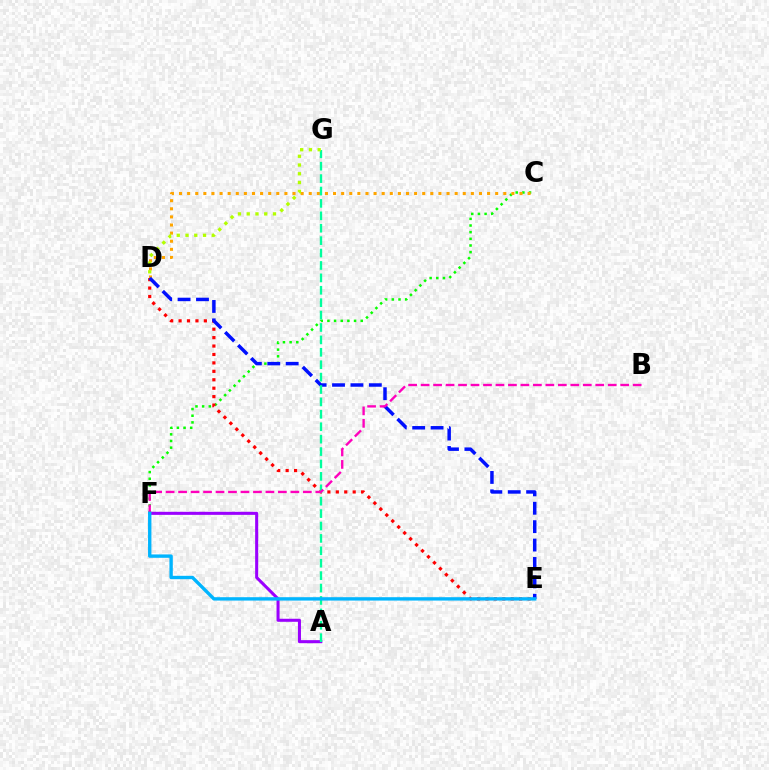{('C', 'F'): [{'color': '#08ff00', 'line_style': 'dotted', 'thickness': 1.81}], ('C', 'D'): [{'color': '#ffa500', 'line_style': 'dotted', 'thickness': 2.2}], ('A', 'F'): [{'color': '#9b00ff', 'line_style': 'solid', 'thickness': 2.19}], ('D', 'E'): [{'color': '#ff0000', 'line_style': 'dotted', 'thickness': 2.29}, {'color': '#0010ff', 'line_style': 'dashed', 'thickness': 2.5}], ('A', 'G'): [{'color': '#00ff9d', 'line_style': 'dashed', 'thickness': 1.69}], ('D', 'G'): [{'color': '#b3ff00', 'line_style': 'dotted', 'thickness': 2.38}], ('B', 'F'): [{'color': '#ff00bd', 'line_style': 'dashed', 'thickness': 1.69}], ('E', 'F'): [{'color': '#00b5ff', 'line_style': 'solid', 'thickness': 2.43}]}